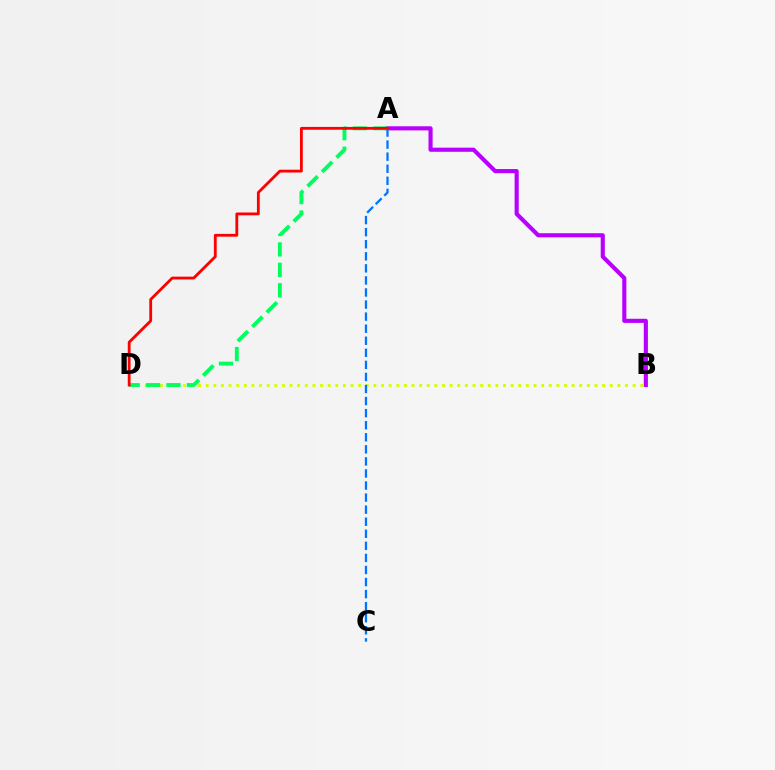{('A', 'B'): [{'color': '#b900ff', 'line_style': 'solid', 'thickness': 2.97}], ('B', 'D'): [{'color': '#d1ff00', 'line_style': 'dotted', 'thickness': 2.07}], ('A', 'C'): [{'color': '#0074ff', 'line_style': 'dashed', 'thickness': 1.64}], ('A', 'D'): [{'color': '#00ff5c', 'line_style': 'dashed', 'thickness': 2.78}, {'color': '#ff0000', 'line_style': 'solid', 'thickness': 2.03}]}